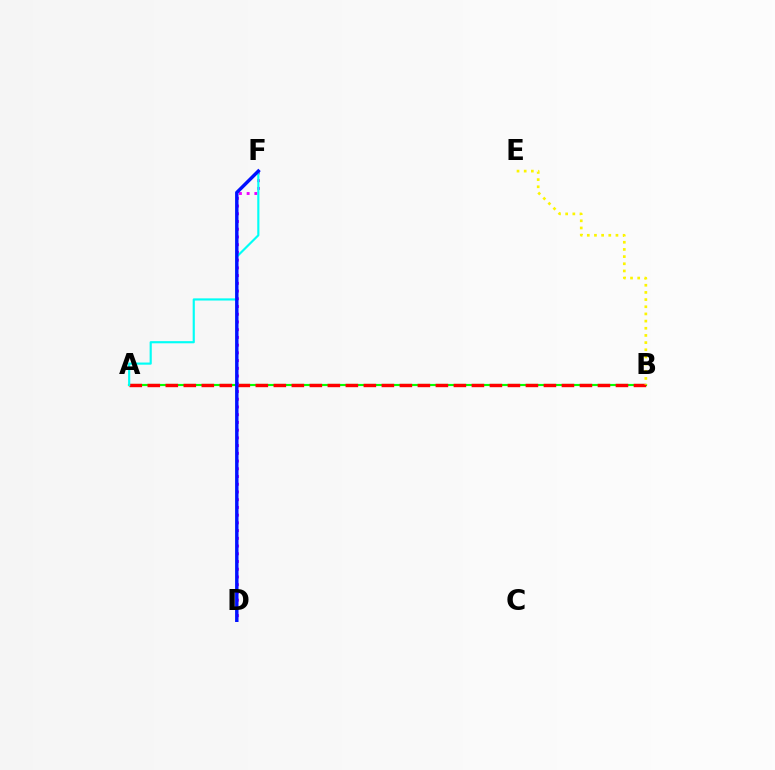{('A', 'B'): [{'color': '#08ff00', 'line_style': 'solid', 'thickness': 1.56}, {'color': '#ff0000', 'line_style': 'dashed', 'thickness': 2.45}], ('D', 'F'): [{'color': '#ee00ff', 'line_style': 'dotted', 'thickness': 2.1}, {'color': '#0010ff', 'line_style': 'solid', 'thickness': 2.46}], ('A', 'F'): [{'color': '#00fff6', 'line_style': 'solid', 'thickness': 1.55}], ('B', 'E'): [{'color': '#fcf500', 'line_style': 'dotted', 'thickness': 1.95}]}